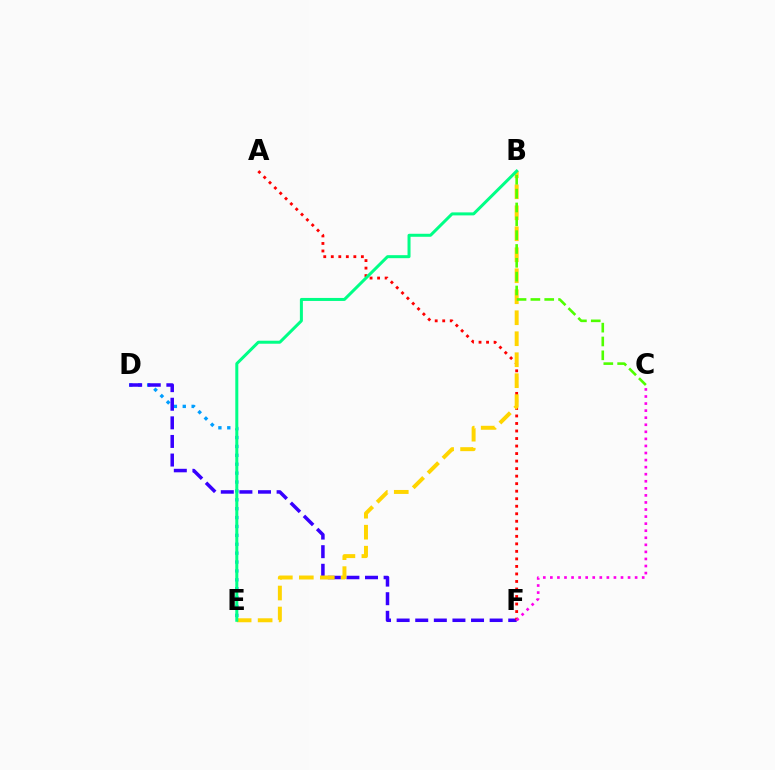{('D', 'E'): [{'color': '#009eff', 'line_style': 'dotted', 'thickness': 2.42}], ('D', 'F'): [{'color': '#3700ff', 'line_style': 'dashed', 'thickness': 2.53}], ('A', 'F'): [{'color': '#ff0000', 'line_style': 'dotted', 'thickness': 2.04}], ('B', 'E'): [{'color': '#ffd500', 'line_style': 'dashed', 'thickness': 2.85}, {'color': '#00ff86', 'line_style': 'solid', 'thickness': 2.16}], ('B', 'C'): [{'color': '#4fff00', 'line_style': 'dashed', 'thickness': 1.88}], ('C', 'F'): [{'color': '#ff00ed', 'line_style': 'dotted', 'thickness': 1.92}]}